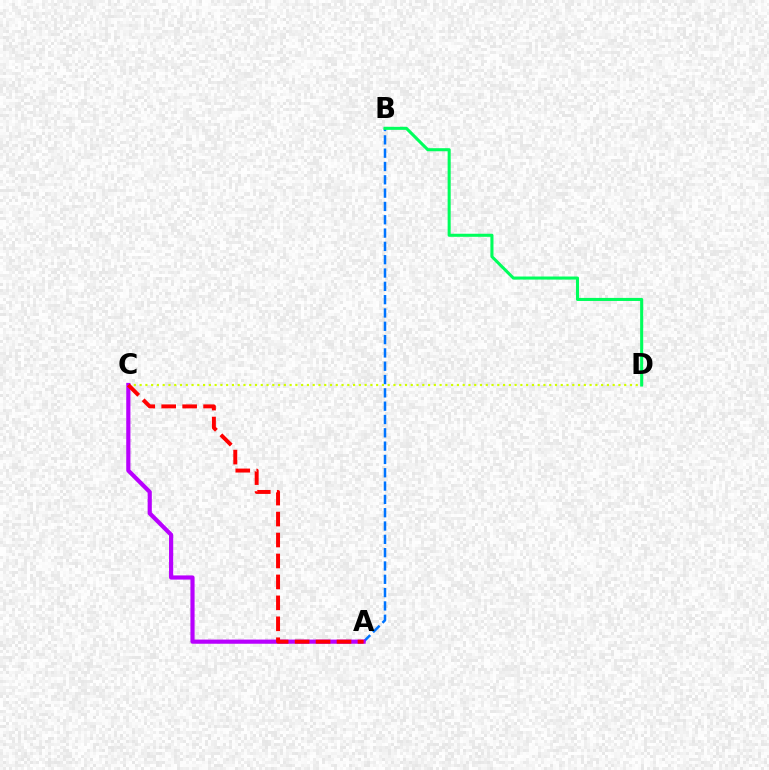{('C', 'D'): [{'color': '#d1ff00', 'line_style': 'dotted', 'thickness': 1.57}], ('A', 'B'): [{'color': '#0074ff', 'line_style': 'dashed', 'thickness': 1.81}], ('B', 'D'): [{'color': '#00ff5c', 'line_style': 'solid', 'thickness': 2.2}], ('A', 'C'): [{'color': '#b900ff', 'line_style': 'solid', 'thickness': 3.0}, {'color': '#ff0000', 'line_style': 'dashed', 'thickness': 2.85}]}